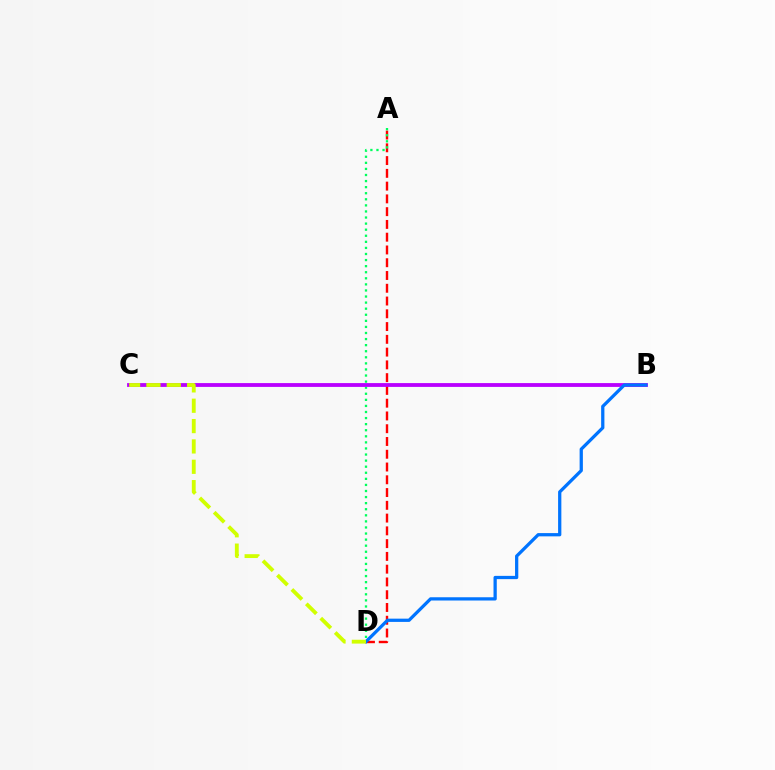{('A', 'D'): [{'color': '#ff0000', 'line_style': 'dashed', 'thickness': 1.73}, {'color': '#00ff5c', 'line_style': 'dotted', 'thickness': 1.65}], ('B', 'C'): [{'color': '#b900ff', 'line_style': 'solid', 'thickness': 2.75}], ('B', 'D'): [{'color': '#0074ff', 'line_style': 'solid', 'thickness': 2.34}], ('C', 'D'): [{'color': '#d1ff00', 'line_style': 'dashed', 'thickness': 2.76}]}